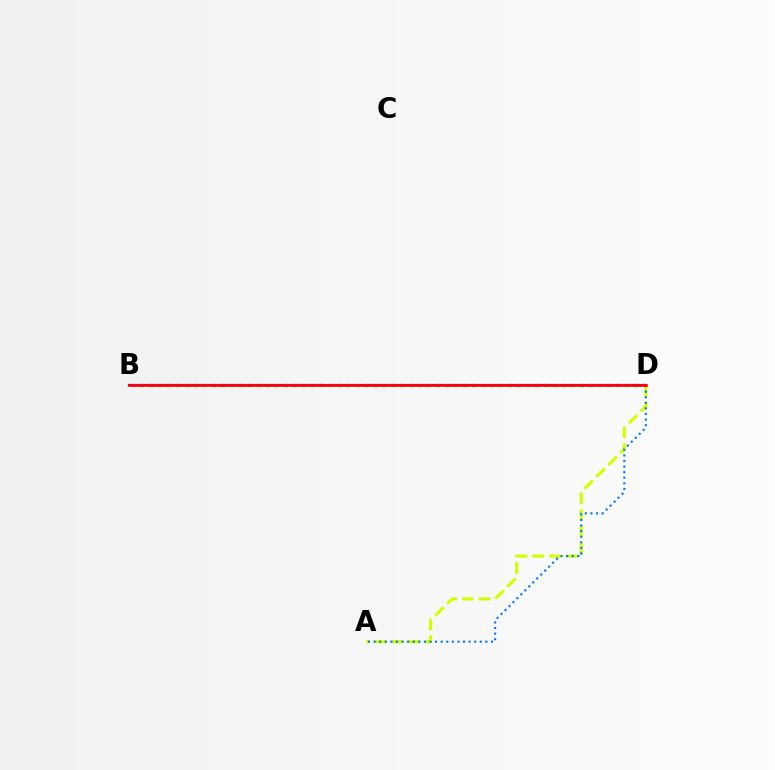{('B', 'D'): [{'color': '#00ff5c', 'line_style': 'dotted', 'thickness': 2.44}, {'color': '#b900ff', 'line_style': 'solid', 'thickness': 1.58}, {'color': '#ff0000', 'line_style': 'solid', 'thickness': 1.93}], ('A', 'D'): [{'color': '#d1ff00', 'line_style': 'dashed', 'thickness': 2.28}, {'color': '#0074ff', 'line_style': 'dotted', 'thickness': 1.52}]}